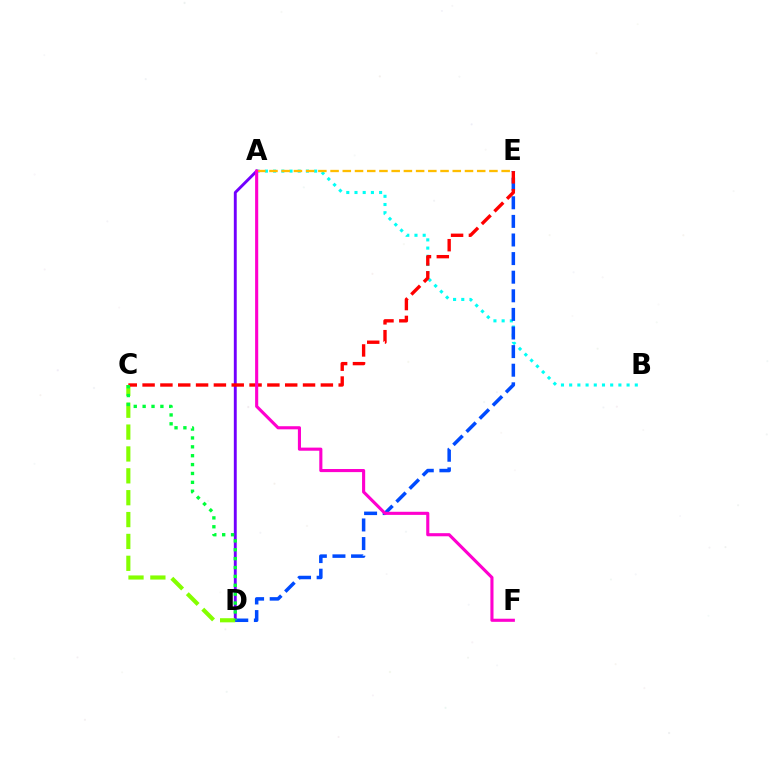{('A', 'D'): [{'color': '#7200ff', 'line_style': 'solid', 'thickness': 2.08}], ('C', 'D'): [{'color': '#84ff00', 'line_style': 'dashed', 'thickness': 2.97}, {'color': '#00ff39', 'line_style': 'dotted', 'thickness': 2.41}], ('A', 'B'): [{'color': '#00fff6', 'line_style': 'dotted', 'thickness': 2.23}], ('D', 'E'): [{'color': '#004bff', 'line_style': 'dashed', 'thickness': 2.53}], ('C', 'E'): [{'color': '#ff0000', 'line_style': 'dashed', 'thickness': 2.42}], ('A', 'E'): [{'color': '#ffbd00', 'line_style': 'dashed', 'thickness': 1.66}], ('A', 'F'): [{'color': '#ff00cf', 'line_style': 'solid', 'thickness': 2.24}]}